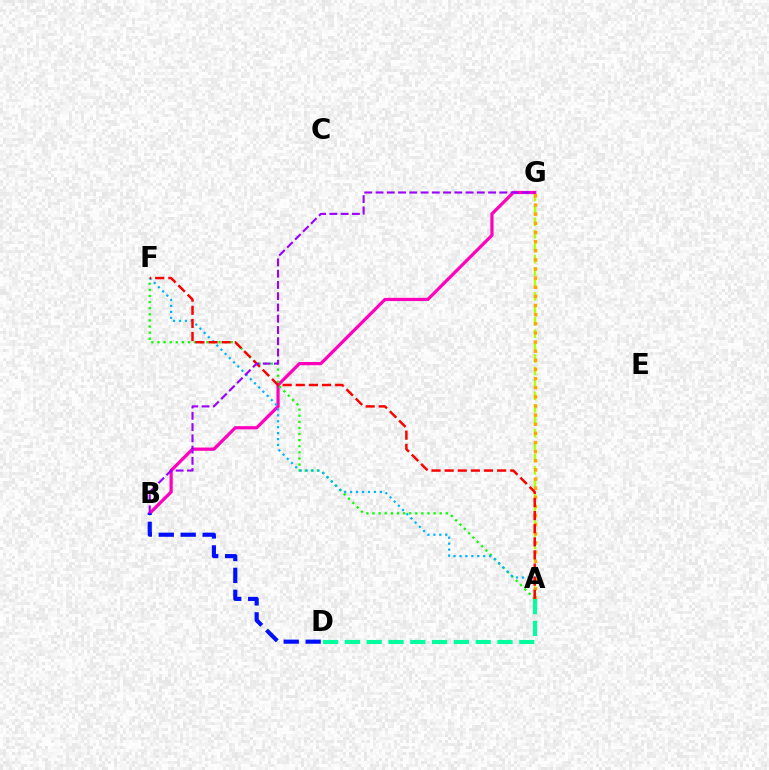{('A', 'G'): [{'color': '#b3ff00', 'line_style': 'dashed', 'thickness': 1.69}, {'color': '#ffa500', 'line_style': 'dotted', 'thickness': 2.48}], ('B', 'G'): [{'color': '#ff00bd', 'line_style': 'solid', 'thickness': 2.32}, {'color': '#9b00ff', 'line_style': 'dashed', 'thickness': 1.53}], ('A', 'F'): [{'color': '#08ff00', 'line_style': 'dotted', 'thickness': 1.66}, {'color': '#00b5ff', 'line_style': 'dotted', 'thickness': 1.61}, {'color': '#ff0000', 'line_style': 'dashed', 'thickness': 1.78}], ('A', 'D'): [{'color': '#00ff9d', 'line_style': 'dashed', 'thickness': 2.96}], ('B', 'D'): [{'color': '#0010ff', 'line_style': 'dashed', 'thickness': 2.98}]}